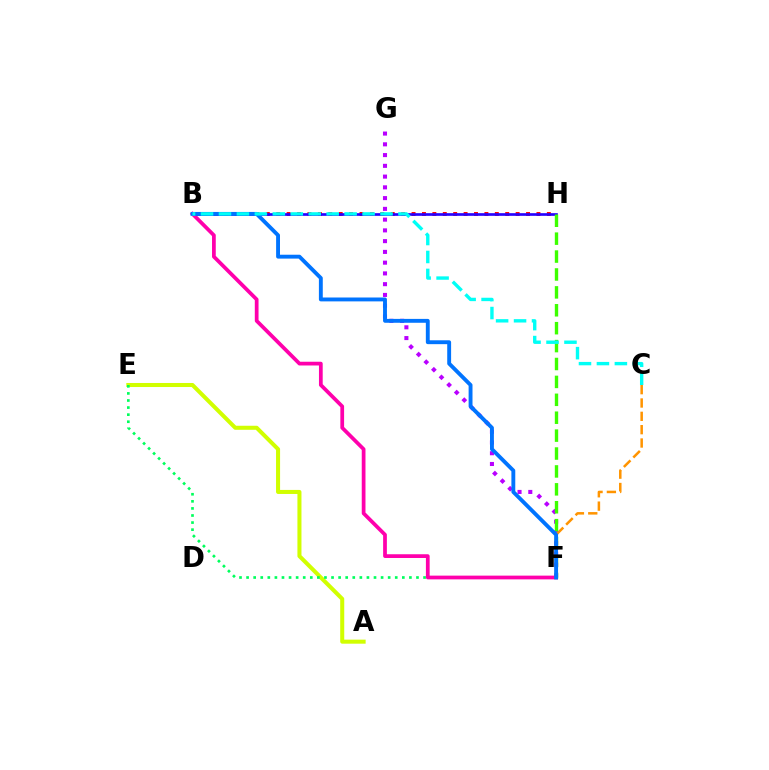{('F', 'G'): [{'color': '#b900ff', 'line_style': 'dotted', 'thickness': 2.92}], ('A', 'E'): [{'color': '#d1ff00', 'line_style': 'solid', 'thickness': 2.91}], ('B', 'H'): [{'color': '#ff0000', 'line_style': 'dotted', 'thickness': 2.83}, {'color': '#2500ff', 'line_style': 'solid', 'thickness': 1.92}], ('E', 'F'): [{'color': '#00ff5c', 'line_style': 'dotted', 'thickness': 1.92}], ('C', 'F'): [{'color': '#ff9400', 'line_style': 'dashed', 'thickness': 1.81}], ('F', 'H'): [{'color': '#3dff00', 'line_style': 'dashed', 'thickness': 2.43}], ('B', 'F'): [{'color': '#ff00ac', 'line_style': 'solid', 'thickness': 2.69}, {'color': '#0074ff', 'line_style': 'solid', 'thickness': 2.79}], ('B', 'C'): [{'color': '#00fff6', 'line_style': 'dashed', 'thickness': 2.44}]}